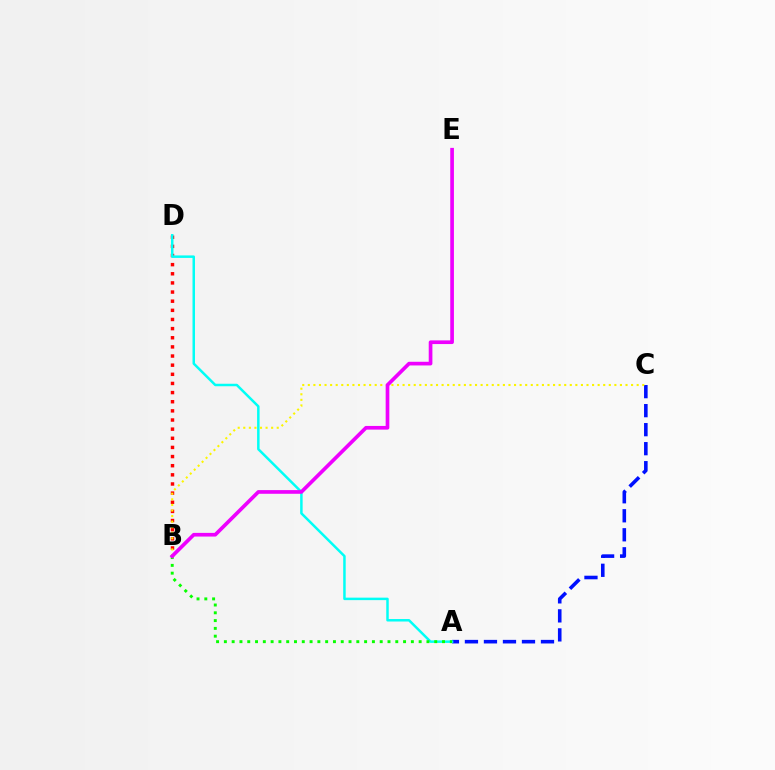{('A', 'C'): [{'color': '#0010ff', 'line_style': 'dashed', 'thickness': 2.58}], ('B', 'D'): [{'color': '#ff0000', 'line_style': 'dotted', 'thickness': 2.48}], ('A', 'D'): [{'color': '#00fff6', 'line_style': 'solid', 'thickness': 1.79}], ('A', 'B'): [{'color': '#08ff00', 'line_style': 'dotted', 'thickness': 2.12}], ('B', 'C'): [{'color': '#fcf500', 'line_style': 'dotted', 'thickness': 1.51}], ('B', 'E'): [{'color': '#ee00ff', 'line_style': 'solid', 'thickness': 2.65}]}